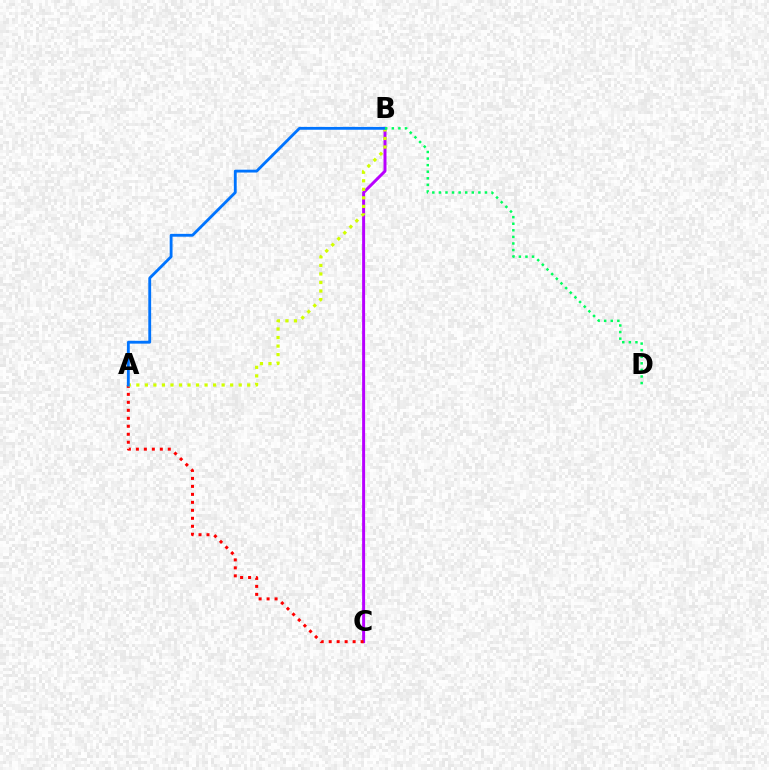{('B', 'C'): [{'color': '#b900ff', 'line_style': 'solid', 'thickness': 2.14}], ('A', 'C'): [{'color': '#ff0000', 'line_style': 'dotted', 'thickness': 2.17}], ('A', 'B'): [{'color': '#d1ff00', 'line_style': 'dotted', 'thickness': 2.32}, {'color': '#0074ff', 'line_style': 'solid', 'thickness': 2.05}], ('B', 'D'): [{'color': '#00ff5c', 'line_style': 'dotted', 'thickness': 1.79}]}